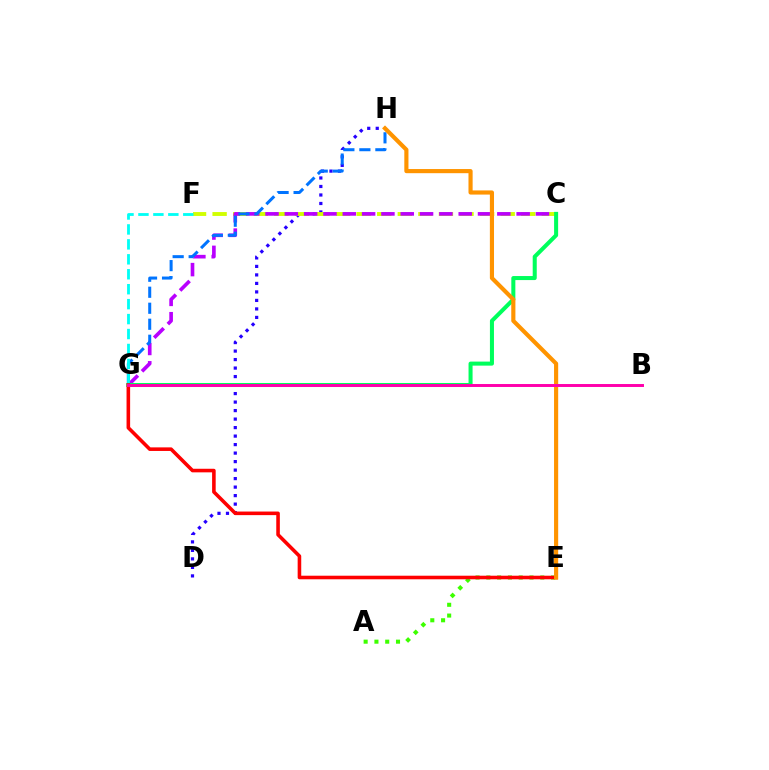{('D', 'H'): [{'color': '#2500ff', 'line_style': 'dotted', 'thickness': 2.31}], ('C', 'F'): [{'color': '#d1ff00', 'line_style': 'dashed', 'thickness': 2.8}], ('A', 'E'): [{'color': '#3dff00', 'line_style': 'dotted', 'thickness': 2.93}], ('C', 'G'): [{'color': '#b900ff', 'line_style': 'dashed', 'thickness': 2.62}, {'color': '#00ff5c', 'line_style': 'solid', 'thickness': 2.91}], ('G', 'H'): [{'color': '#0074ff', 'line_style': 'dashed', 'thickness': 2.17}], ('F', 'G'): [{'color': '#00fff6', 'line_style': 'dashed', 'thickness': 2.03}], ('E', 'G'): [{'color': '#ff0000', 'line_style': 'solid', 'thickness': 2.58}], ('E', 'H'): [{'color': '#ff9400', 'line_style': 'solid', 'thickness': 2.98}], ('B', 'G'): [{'color': '#ff00ac', 'line_style': 'solid', 'thickness': 2.12}]}